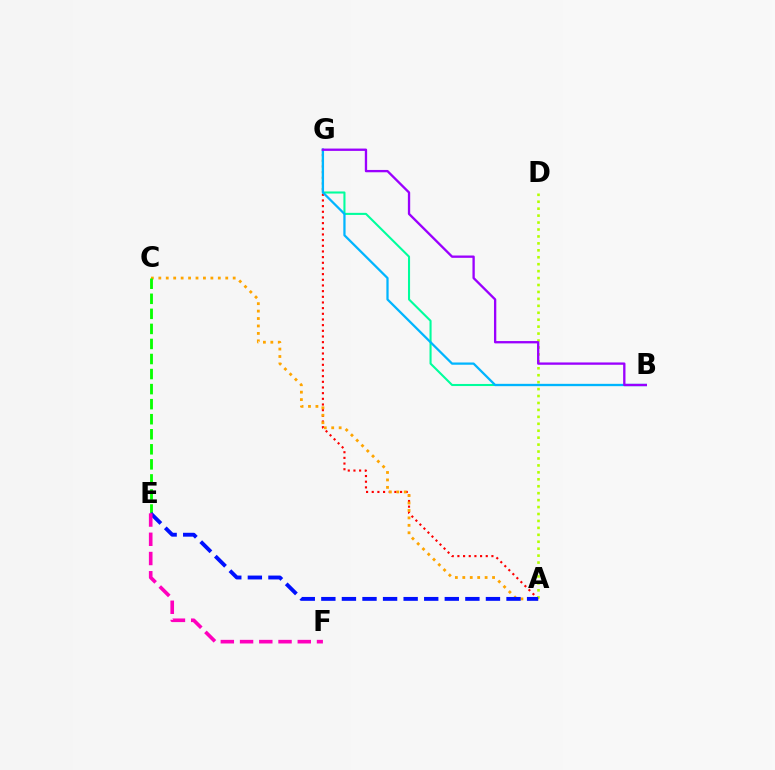{('A', 'G'): [{'color': '#ff0000', 'line_style': 'dotted', 'thickness': 1.54}], ('A', 'D'): [{'color': '#b3ff00', 'line_style': 'dotted', 'thickness': 1.89}], ('A', 'C'): [{'color': '#ffa500', 'line_style': 'dotted', 'thickness': 2.02}], ('B', 'G'): [{'color': '#00ff9d', 'line_style': 'solid', 'thickness': 1.5}, {'color': '#00b5ff', 'line_style': 'solid', 'thickness': 1.63}, {'color': '#9b00ff', 'line_style': 'solid', 'thickness': 1.67}], ('C', 'E'): [{'color': '#08ff00', 'line_style': 'dashed', 'thickness': 2.04}], ('A', 'E'): [{'color': '#0010ff', 'line_style': 'dashed', 'thickness': 2.8}], ('E', 'F'): [{'color': '#ff00bd', 'line_style': 'dashed', 'thickness': 2.61}]}